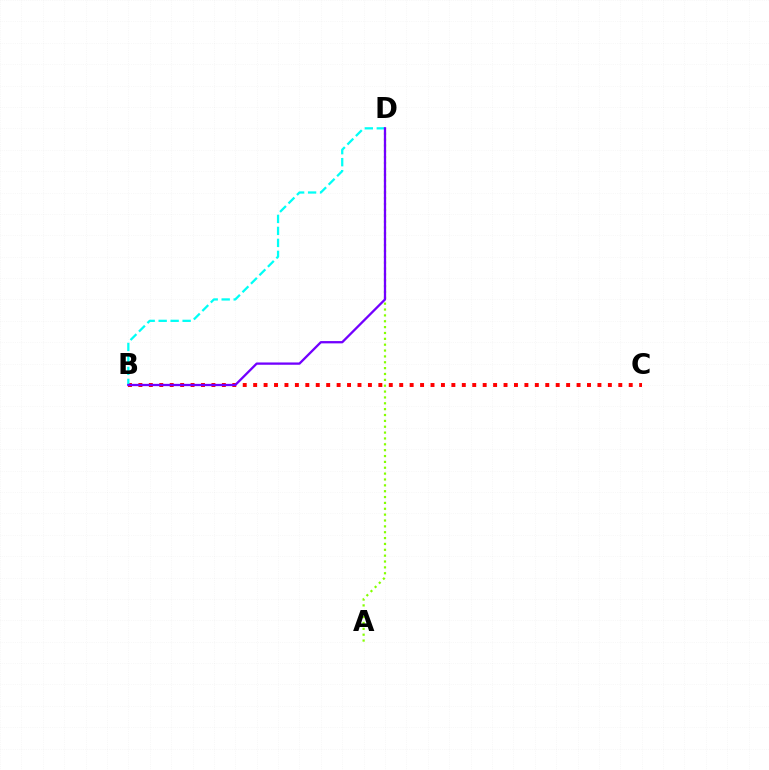{('A', 'D'): [{'color': '#84ff00', 'line_style': 'dotted', 'thickness': 1.59}], ('B', 'C'): [{'color': '#ff0000', 'line_style': 'dotted', 'thickness': 2.83}], ('B', 'D'): [{'color': '#00fff6', 'line_style': 'dashed', 'thickness': 1.63}, {'color': '#7200ff', 'line_style': 'solid', 'thickness': 1.65}]}